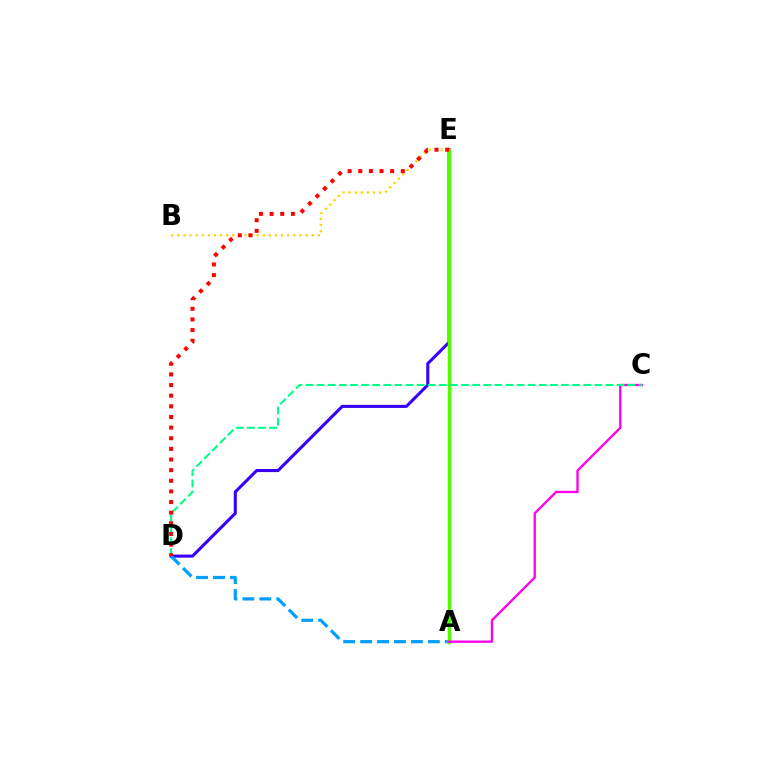{('D', 'E'): [{'color': '#3700ff', 'line_style': 'solid', 'thickness': 2.21}, {'color': '#ff0000', 'line_style': 'dotted', 'thickness': 2.89}], ('A', 'D'): [{'color': '#009eff', 'line_style': 'dashed', 'thickness': 2.3}], ('A', 'E'): [{'color': '#4fff00', 'line_style': 'solid', 'thickness': 2.52}], ('A', 'C'): [{'color': '#ff00ed', 'line_style': 'solid', 'thickness': 1.69}], ('B', 'E'): [{'color': '#ffd500', 'line_style': 'dotted', 'thickness': 1.66}], ('C', 'D'): [{'color': '#00ff86', 'line_style': 'dashed', 'thickness': 1.51}]}